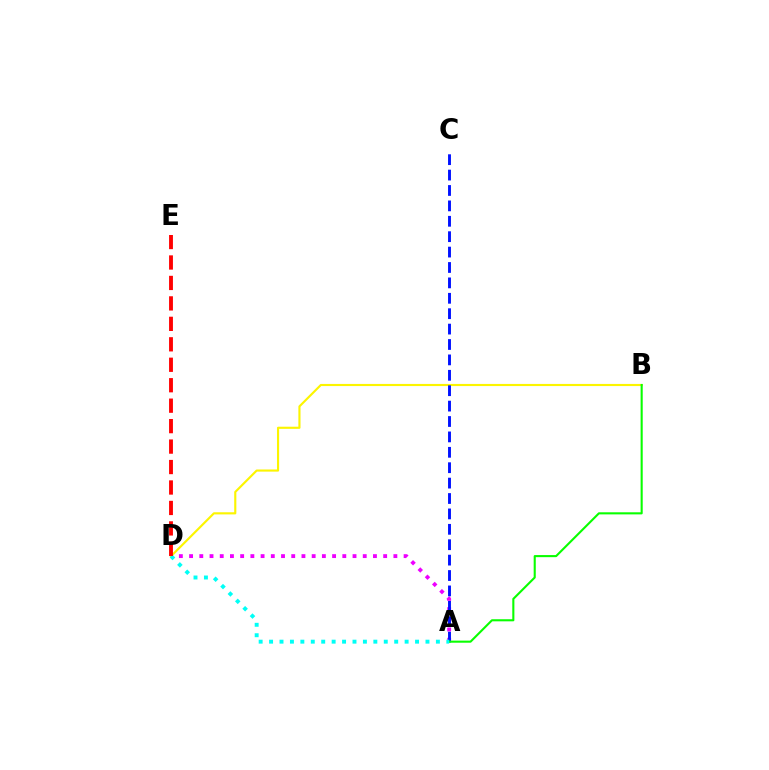{('B', 'D'): [{'color': '#fcf500', 'line_style': 'solid', 'thickness': 1.54}], ('A', 'D'): [{'color': '#ee00ff', 'line_style': 'dotted', 'thickness': 2.78}, {'color': '#00fff6', 'line_style': 'dotted', 'thickness': 2.83}], ('A', 'C'): [{'color': '#0010ff', 'line_style': 'dashed', 'thickness': 2.09}], ('A', 'B'): [{'color': '#08ff00', 'line_style': 'solid', 'thickness': 1.51}], ('D', 'E'): [{'color': '#ff0000', 'line_style': 'dashed', 'thickness': 2.78}]}